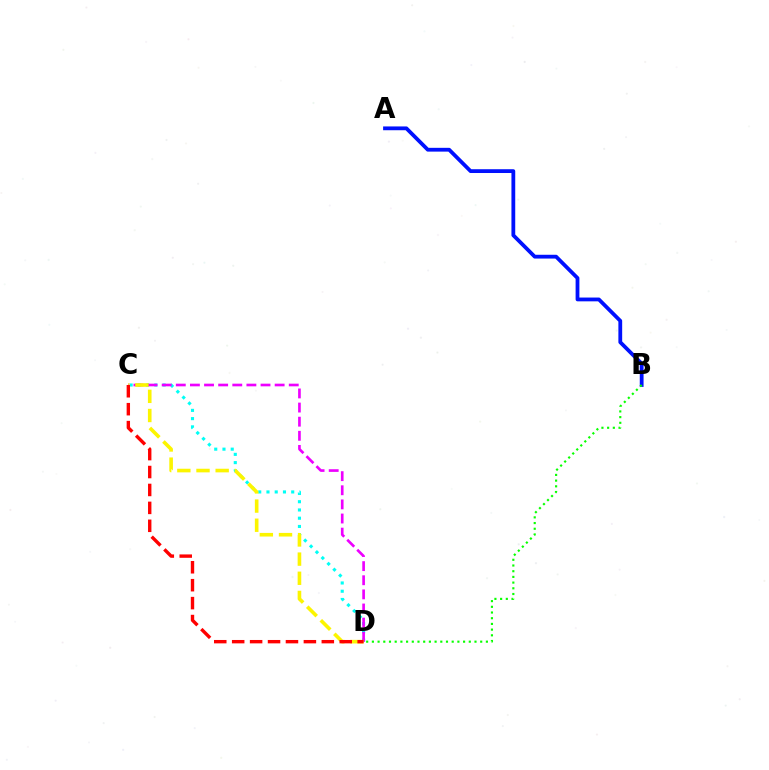{('C', 'D'): [{'color': '#00fff6', 'line_style': 'dotted', 'thickness': 2.24}, {'color': '#ee00ff', 'line_style': 'dashed', 'thickness': 1.92}, {'color': '#fcf500', 'line_style': 'dashed', 'thickness': 2.6}, {'color': '#ff0000', 'line_style': 'dashed', 'thickness': 2.44}], ('A', 'B'): [{'color': '#0010ff', 'line_style': 'solid', 'thickness': 2.73}], ('B', 'D'): [{'color': '#08ff00', 'line_style': 'dotted', 'thickness': 1.55}]}